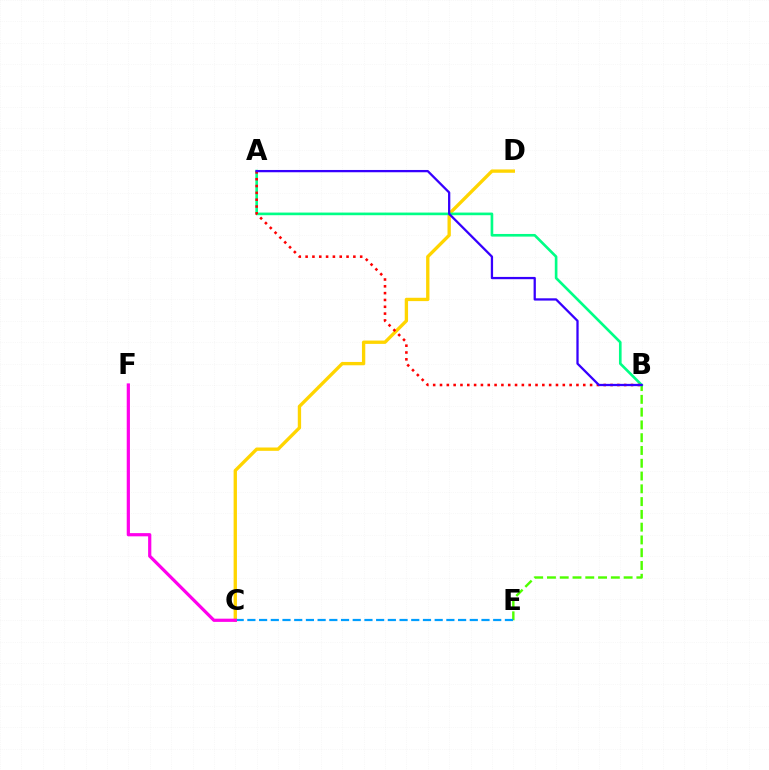{('B', 'E'): [{'color': '#4fff00', 'line_style': 'dashed', 'thickness': 1.74}], ('C', 'D'): [{'color': '#ffd500', 'line_style': 'solid', 'thickness': 2.4}], ('A', 'B'): [{'color': '#00ff86', 'line_style': 'solid', 'thickness': 1.9}, {'color': '#ff0000', 'line_style': 'dotted', 'thickness': 1.85}, {'color': '#3700ff', 'line_style': 'solid', 'thickness': 1.64}], ('C', 'E'): [{'color': '#009eff', 'line_style': 'dashed', 'thickness': 1.59}], ('C', 'F'): [{'color': '#ff00ed', 'line_style': 'solid', 'thickness': 2.31}]}